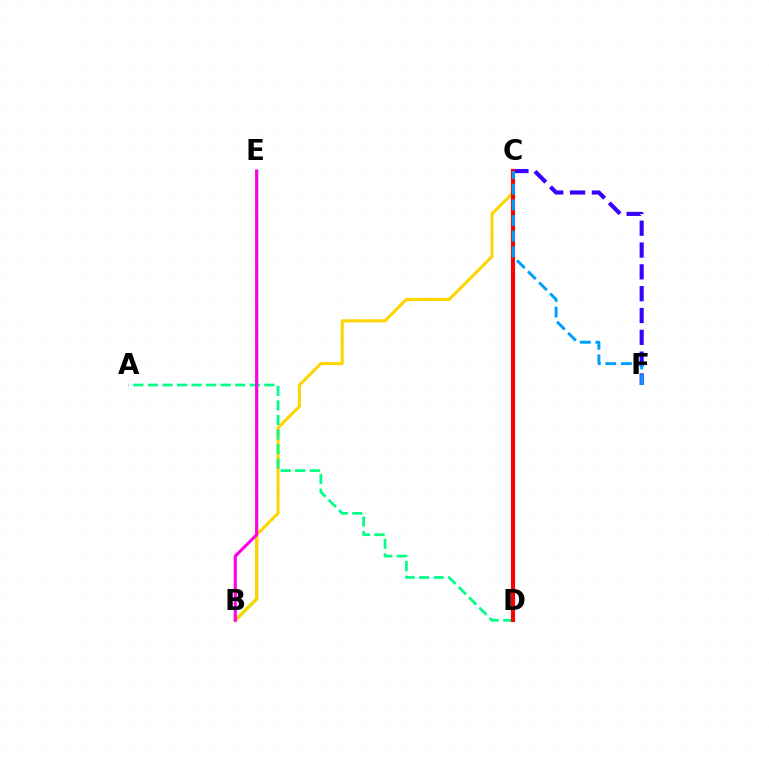{('B', 'E'): [{'color': '#4fff00', 'line_style': 'solid', 'thickness': 2.23}, {'color': '#ff00ed', 'line_style': 'solid', 'thickness': 2.24}], ('B', 'C'): [{'color': '#ffd500', 'line_style': 'solid', 'thickness': 2.21}], ('C', 'F'): [{'color': '#3700ff', 'line_style': 'dashed', 'thickness': 2.96}, {'color': '#009eff', 'line_style': 'dashed', 'thickness': 2.12}], ('A', 'D'): [{'color': '#00ff86', 'line_style': 'dashed', 'thickness': 1.98}], ('C', 'D'): [{'color': '#ff0000', 'line_style': 'solid', 'thickness': 2.96}]}